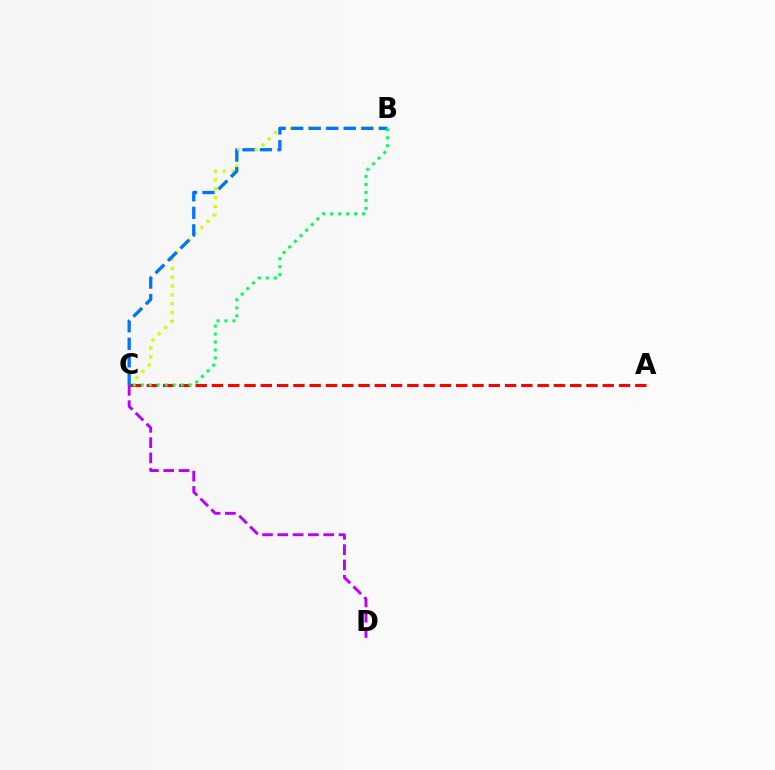{('B', 'C'): [{'color': '#d1ff00', 'line_style': 'dotted', 'thickness': 2.41}, {'color': '#0074ff', 'line_style': 'dashed', 'thickness': 2.38}, {'color': '#00ff5c', 'line_style': 'dotted', 'thickness': 2.16}], ('A', 'C'): [{'color': '#ff0000', 'line_style': 'dashed', 'thickness': 2.21}], ('C', 'D'): [{'color': '#b900ff', 'line_style': 'dashed', 'thickness': 2.08}]}